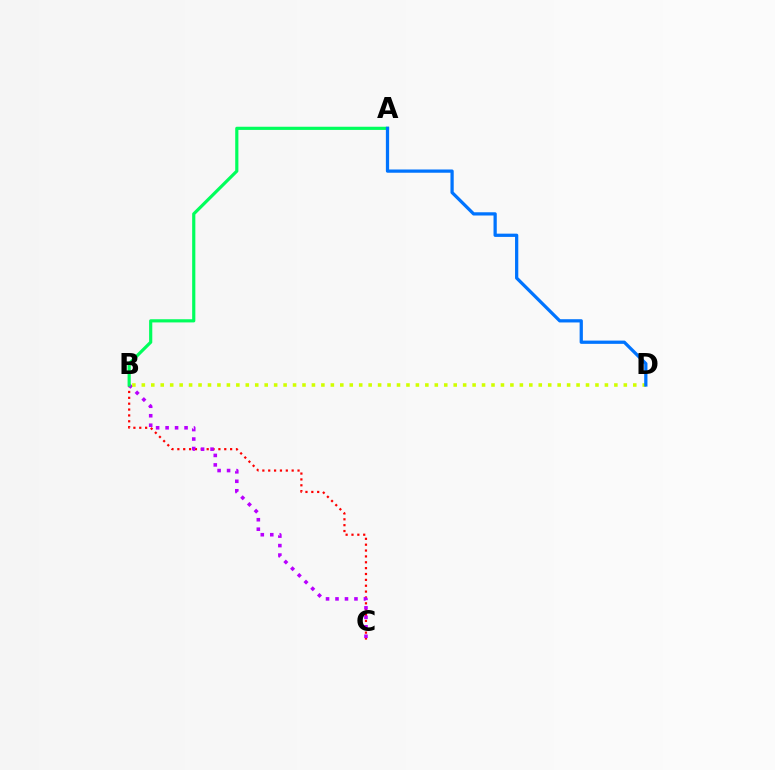{('B', 'C'): [{'color': '#ff0000', 'line_style': 'dotted', 'thickness': 1.59}, {'color': '#b900ff', 'line_style': 'dotted', 'thickness': 2.58}], ('A', 'B'): [{'color': '#00ff5c', 'line_style': 'solid', 'thickness': 2.29}], ('B', 'D'): [{'color': '#d1ff00', 'line_style': 'dotted', 'thickness': 2.57}], ('A', 'D'): [{'color': '#0074ff', 'line_style': 'solid', 'thickness': 2.34}]}